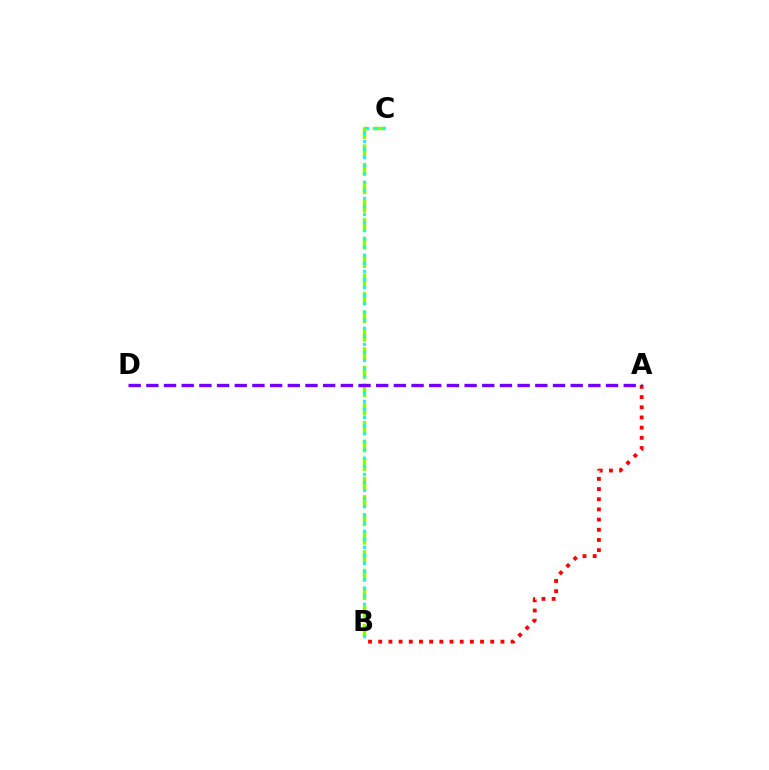{('B', 'C'): [{'color': '#84ff00', 'line_style': 'dashed', 'thickness': 2.51}, {'color': '#00fff6', 'line_style': 'dotted', 'thickness': 2.21}], ('A', 'B'): [{'color': '#ff0000', 'line_style': 'dotted', 'thickness': 2.77}], ('A', 'D'): [{'color': '#7200ff', 'line_style': 'dashed', 'thickness': 2.4}]}